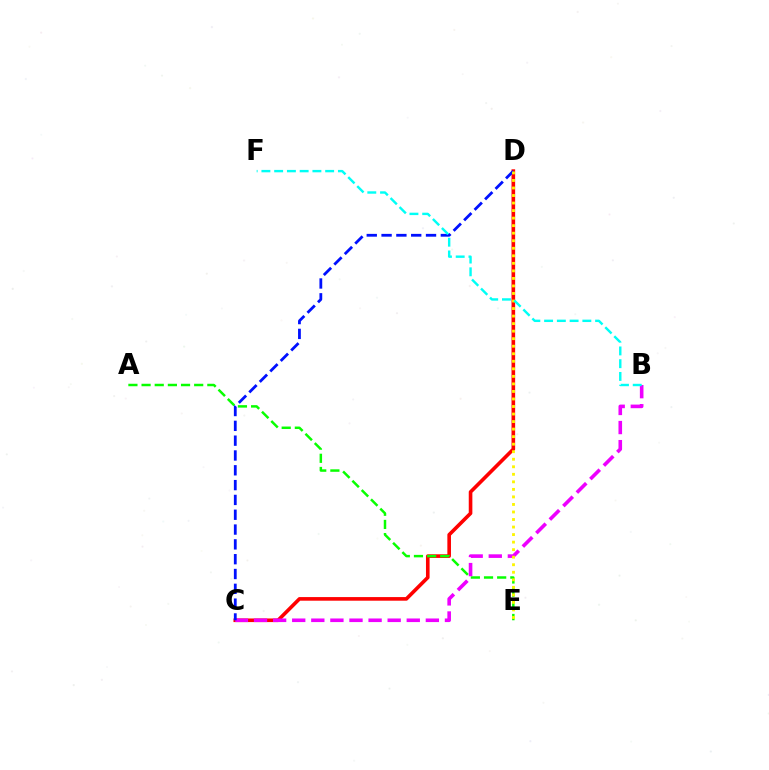{('C', 'D'): [{'color': '#ff0000', 'line_style': 'solid', 'thickness': 2.6}, {'color': '#0010ff', 'line_style': 'dashed', 'thickness': 2.01}], ('A', 'E'): [{'color': '#08ff00', 'line_style': 'dashed', 'thickness': 1.79}], ('B', 'C'): [{'color': '#ee00ff', 'line_style': 'dashed', 'thickness': 2.59}], ('D', 'E'): [{'color': '#fcf500', 'line_style': 'dotted', 'thickness': 2.05}], ('B', 'F'): [{'color': '#00fff6', 'line_style': 'dashed', 'thickness': 1.73}]}